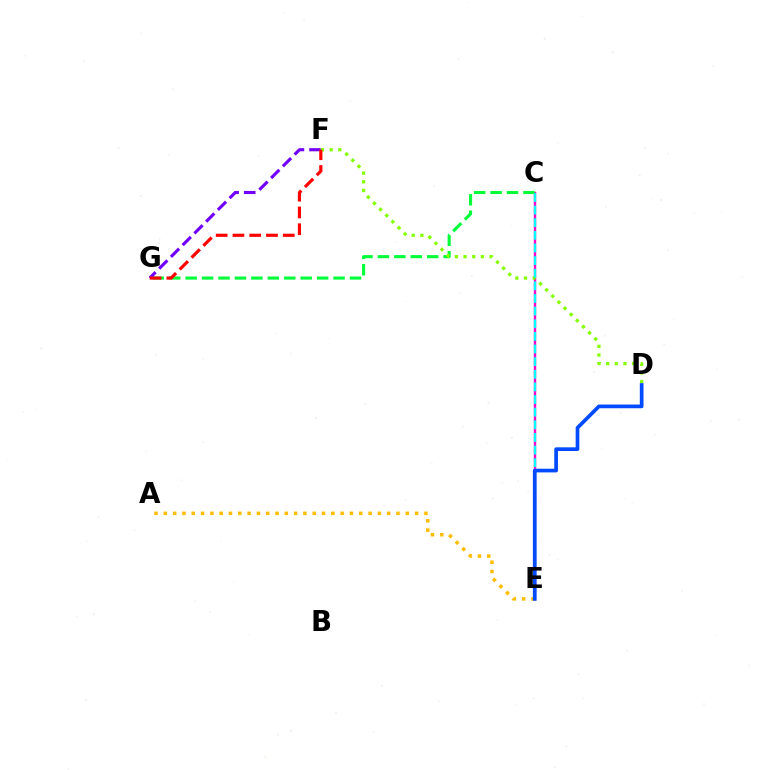{('C', 'E'): [{'color': '#ff00cf', 'line_style': 'solid', 'thickness': 1.71}, {'color': '#00fff6', 'line_style': 'dashed', 'thickness': 1.72}], ('C', 'G'): [{'color': '#00ff39', 'line_style': 'dashed', 'thickness': 2.23}], ('F', 'G'): [{'color': '#7200ff', 'line_style': 'dashed', 'thickness': 2.26}, {'color': '#ff0000', 'line_style': 'dashed', 'thickness': 2.28}], ('D', 'F'): [{'color': '#84ff00', 'line_style': 'dotted', 'thickness': 2.36}], ('A', 'E'): [{'color': '#ffbd00', 'line_style': 'dotted', 'thickness': 2.53}], ('D', 'E'): [{'color': '#004bff', 'line_style': 'solid', 'thickness': 2.66}]}